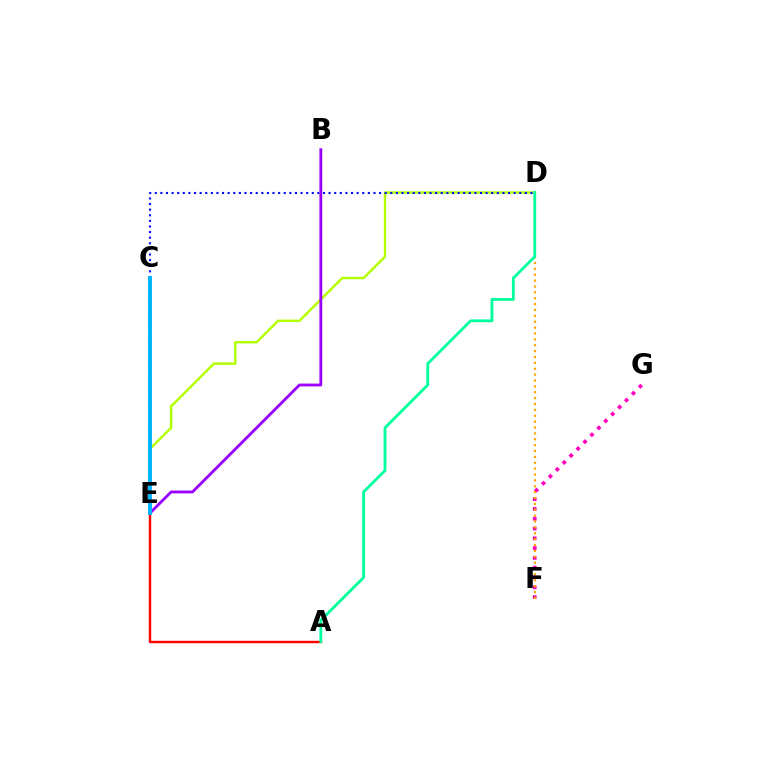{('D', 'E'): [{'color': '#b3ff00', 'line_style': 'solid', 'thickness': 1.74}], ('C', 'E'): [{'color': '#08ff00', 'line_style': 'dotted', 'thickness': 1.58}, {'color': '#00b5ff', 'line_style': 'solid', 'thickness': 2.81}], ('C', 'D'): [{'color': '#0010ff', 'line_style': 'dotted', 'thickness': 1.52}], ('F', 'G'): [{'color': '#ff00bd', 'line_style': 'dotted', 'thickness': 2.66}], ('B', 'E'): [{'color': '#9b00ff', 'line_style': 'solid', 'thickness': 2.04}], ('D', 'F'): [{'color': '#ffa500', 'line_style': 'dotted', 'thickness': 1.6}], ('A', 'E'): [{'color': '#ff0000', 'line_style': 'solid', 'thickness': 1.74}], ('A', 'D'): [{'color': '#00ff9d', 'line_style': 'solid', 'thickness': 2.03}]}